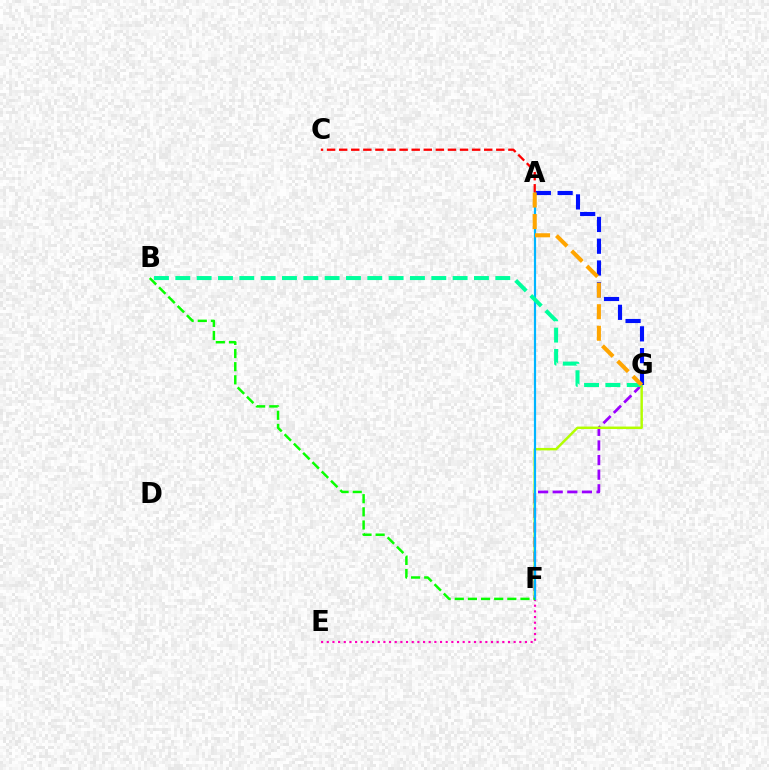{('F', 'G'): [{'color': '#9b00ff', 'line_style': 'dashed', 'thickness': 1.99}, {'color': '#b3ff00', 'line_style': 'solid', 'thickness': 1.77}], ('E', 'F'): [{'color': '#ff00bd', 'line_style': 'dotted', 'thickness': 1.54}], ('A', 'F'): [{'color': '#00b5ff', 'line_style': 'solid', 'thickness': 1.58}], ('A', 'G'): [{'color': '#0010ff', 'line_style': 'dashed', 'thickness': 2.96}, {'color': '#ffa500', 'line_style': 'dashed', 'thickness': 2.93}], ('A', 'C'): [{'color': '#ff0000', 'line_style': 'dashed', 'thickness': 1.64}], ('B', 'F'): [{'color': '#08ff00', 'line_style': 'dashed', 'thickness': 1.78}], ('B', 'G'): [{'color': '#00ff9d', 'line_style': 'dashed', 'thickness': 2.9}]}